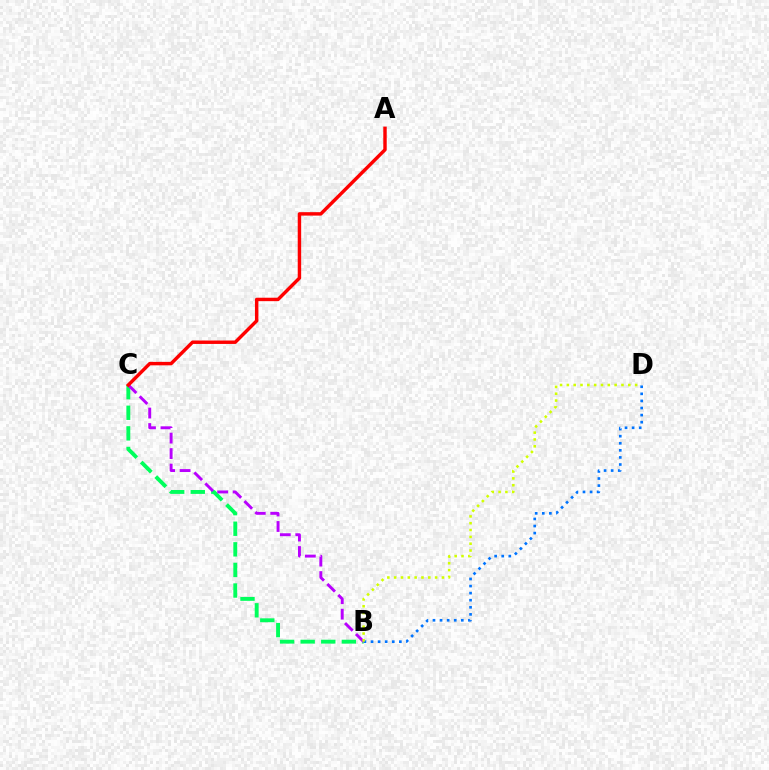{('B', 'D'): [{'color': '#0074ff', 'line_style': 'dotted', 'thickness': 1.92}, {'color': '#d1ff00', 'line_style': 'dotted', 'thickness': 1.85}], ('B', 'C'): [{'color': '#00ff5c', 'line_style': 'dashed', 'thickness': 2.8}, {'color': '#b900ff', 'line_style': 'dashed', 'thickness': 2.1}], ('A', 'C'): [{'color': '#ff0000', 'line_style': 'solid', 'thickness': 2.47}]}